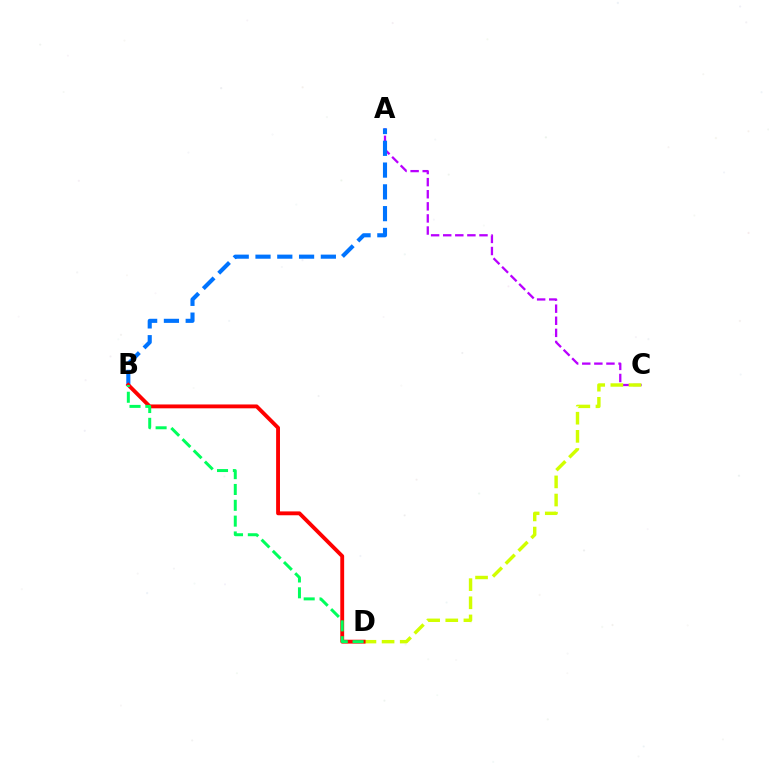{('A', 'C'): [{'color': '#b900ff', 'line_style': 'dashed', 'thickness': 1.64}], ('A', 'B'): [{'color': '#0074ff', 'line_style': 'dashed', 'thickness': 2.96}], ('C', 'D'): [{'color': '#d1ff00', 'line_style': 'dashed', 'thickness': 2.46}], ('B', 'D'): [{'color': '#ff0000', 'line_style': 'solid', 'thickness': 2.78}, {'color': '#00ff5c', 'line_style': 'dashed', 'thickness': 2.15}]}